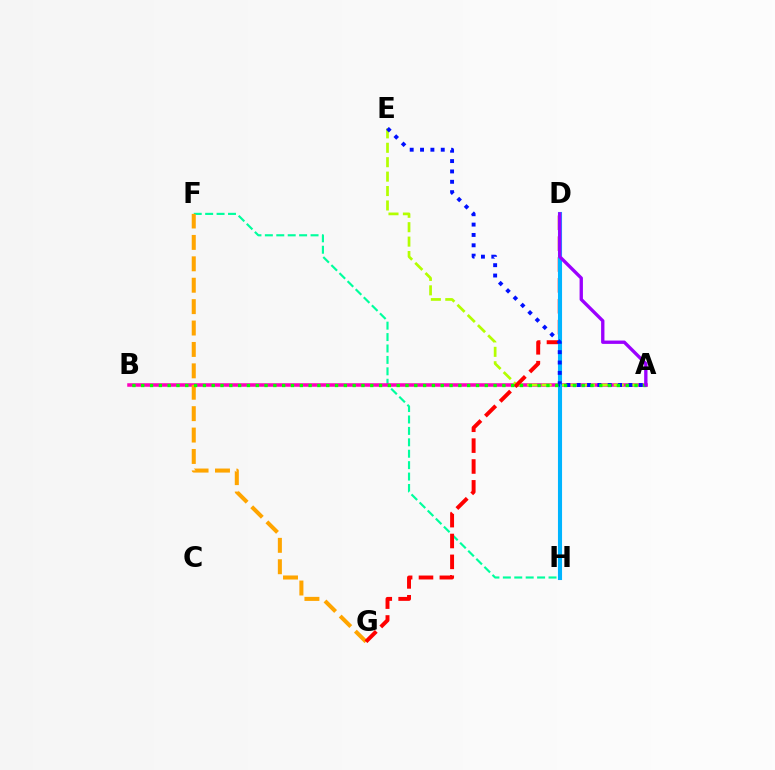{('F', 'H'): [{'color': '#00ff9d', 'line_style': 'dashed', 'thickness': 1.55}], ('A', 'B'): [{'color': '#ff00bd', 'line_style': 'solid', 'thickness': 2.54}, {'color': '#08ff00', 'line_style': 'dotted', 'thickness': 2.39}], ('F', 'G'): [{'color': '#ffa500', 'line_style': 'dashed', 'thickness': 2.91}], ('A', 'E'): [{'color': '#b3ff00', 'line_style': 'dashed', 'thickness': 1.96}, {'color': '#0010ff', 'line_style': 'dotted', 'thickness': 2.81}], ('D', 'G'): [{'color': '#ff0000', 'line_style': 'dashed', 'thickness': 2.83}], ('D', 'H'): [{'color': '#00b5ff', 'line_style': 'solid', 'thickness': 2.95}], ('A', 'D'): [{'color': '#9b00ff', 'line_style': 'solid', 'thickness': 2.4}]}